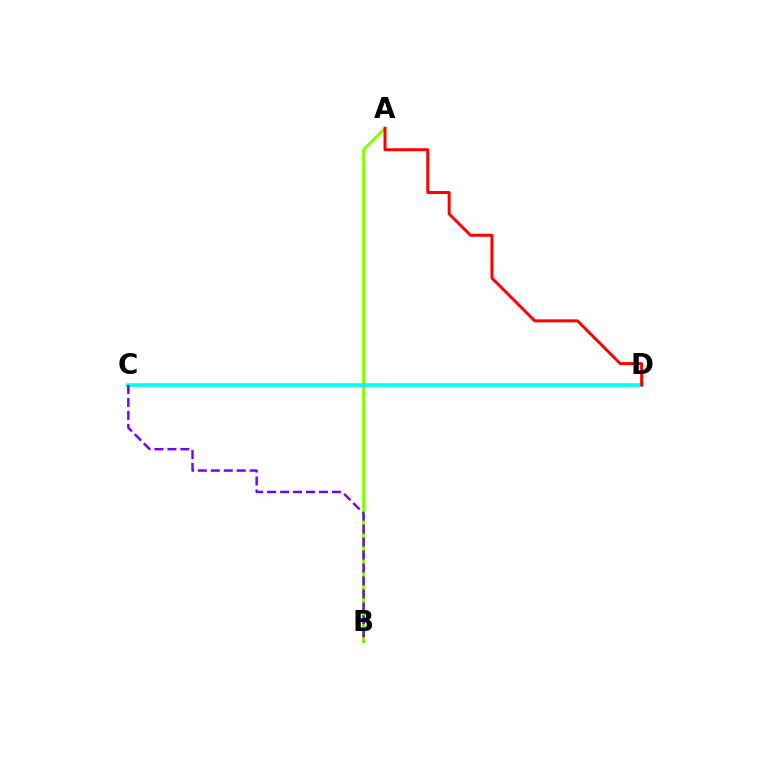{('A', 'B'): [{'color': '#84ff00', 'line_style': 'solid', 'thickness': 2.19}], ('C', 'D'): [{'color': '#00fff6', 'line_style': 'solid', 'thickness': 2.66}], ('A', 'D'): [{'color': '#ff0000', 'line_style': 'solid', 'thickness': 2.15}], ('B', 'C'): [{'color': '#7200ff', 'line_style': 'dashed', 'thickness': 1.76}]}